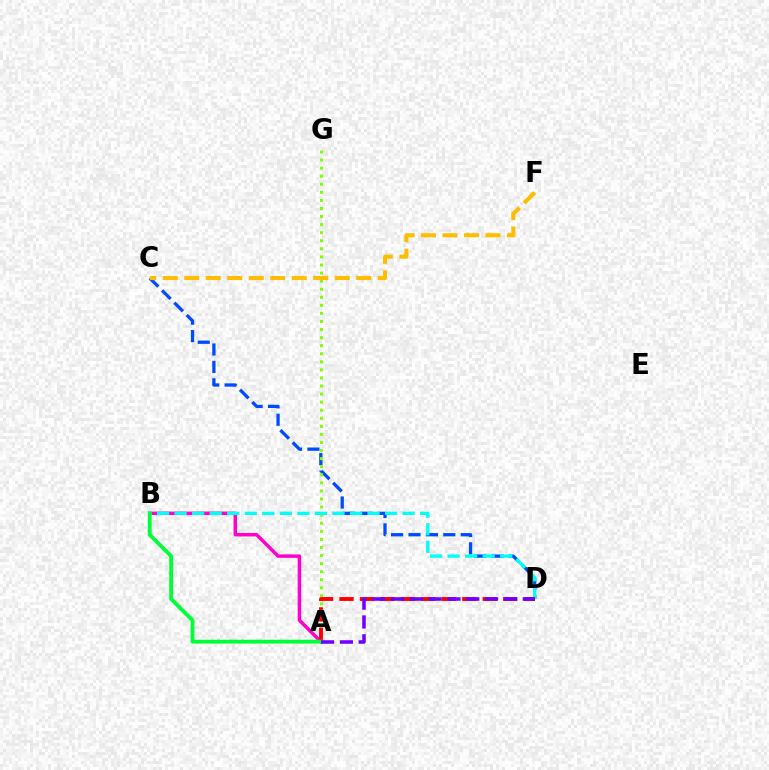{('C', 'D'): [{'color': '#004bff', 'line_style': 'dashed', 'thickness': 2.37}], ('A', 'G'): [{'color': '#84ff00', 'line_style': 'dotted', 'thickness': 2.19}], ('A', 'B'): [{'color': '#ff00cf', 'line_style': 'solid', 'thickness': 2.5}, {'color': '#00ff39', 'line_style': 'solid', 'thickness': 2.75}], ('C', 'F'): [{'color': '#ffbd00', 'line_style': 'dashed', 'thickness': 2.92}], ('B', 'D'): [{'color': '#00fff6', 'line_style': 'dashed', 'thickness': 2.38}], ('A', 'D'): [{'color': '#ff0000', 'line_style': 'dashed', 'thickness': 2.78}, {'color': '#7200ff', 'line_style': 'dashed', 'thickness': 2.56}]}